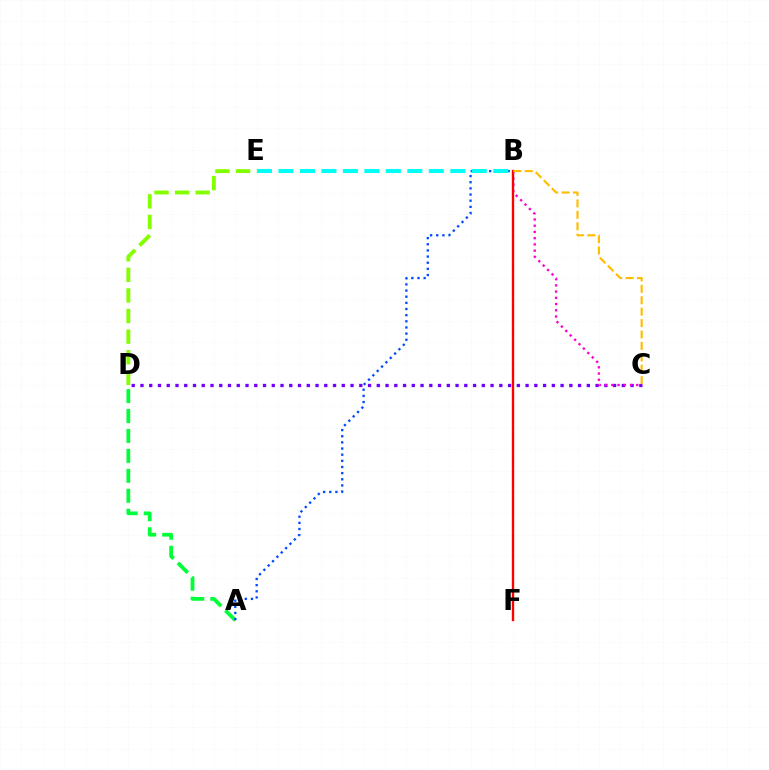{('C', 'D'): [{'color': '#7200ff', 'line_style': 'dotted', 'thickness': 2.38}], ('B', 'C'): [{'color': '#ff00cf', 'line_style': 'dotted', 'thickness': 1.69}, {'color': '#ffbd00', 'line_style': 'dashed', 'thickness': 1.55}], ('D', 'E'): [{'color': '#84ff00', 'line_style': 'dashed', 'thickness': 2.8}], ('A', 'D'): [{'color': '#00ff39', 'line_style': 'dashed', 'thickness': 2.71}], ('A', 'B'): [{'color': '#004bff', 'line_style': 'dotted', 'thickness': 1.67}], ('B', 'F'): [{'color': '#ff0000', 'line_style': 'solid', 'thickness': 1.69}], ('B', 'E'): [{'color': '#00fff6', 'line_style': 'dashed', 'thickness': 2.92}]}